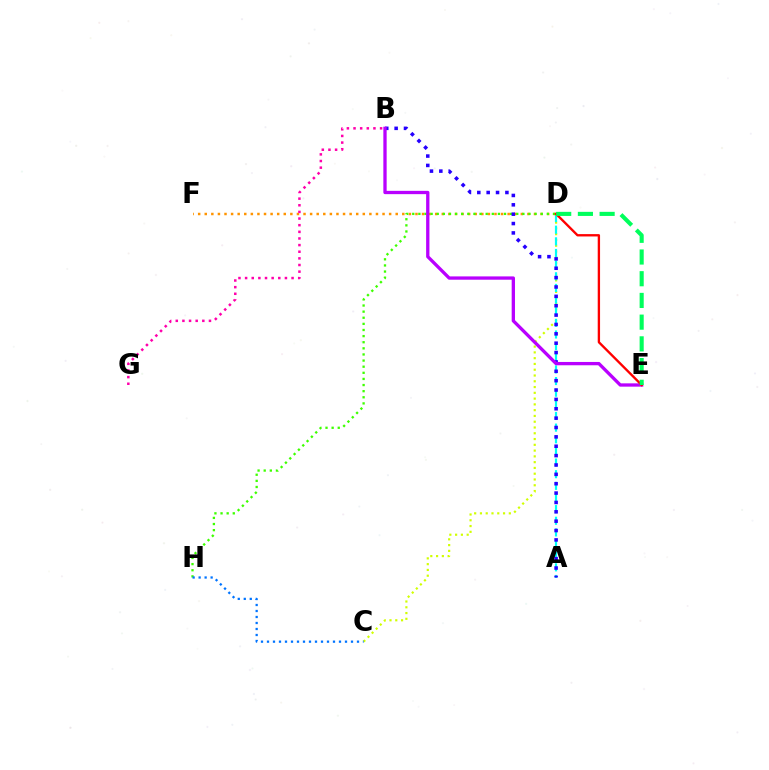{('C', 'D'): [{'color': '#d1ff00', 'line_style': 'dotted', 'thickness': 1.57}], ('A', 'D'): [{'color': '#00fff6', 'line_style': 'dashed', 'thickness': 1.58}], ('D', 'F'): [{'color': '#ff9400', 'line_style': 'dotted', 'thickness': 1.79}], ('D', 'H'): [{'color': '#3dff00', 'line_style': 'dotted', 'thickness': 1.66}], ('B', 'G'): [{'color': '#ff00ac', 'line_style': 'dotted', 'thickness': 1.8}], ('A', 'B'): [{'color': '#2500ff', 'line_style': 'dotted', 'thickness': 2.55}], ('B', 'E'): [{'color': '#b900ff', 'line_style': 'solid', 'thickness': 2.38}], ('D', 'E'): [{'color': '#ff0000', 'line_style': 'solid', 'thickness': 1.69}, {'color': '#00ff5c', 'line_style': 'dashed', 'thickness': 2.95}], ('C', 'H'): [{'color': '#0074ff', 'line_style': 'dotted', 'thickness': 1.63}]}